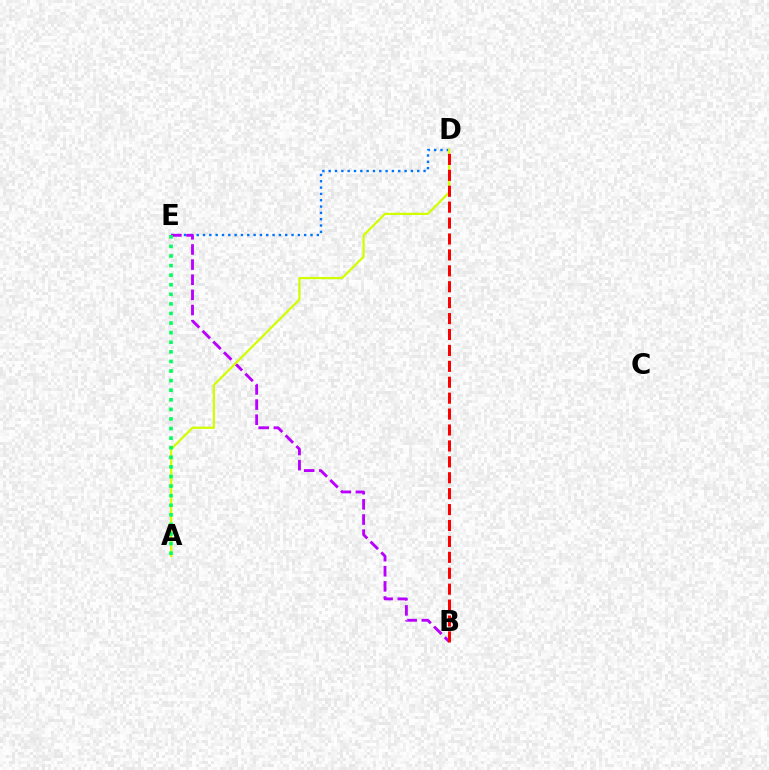{('D', 'E'): [{'color': '#0074ff', 'line_style': 'dotted', 'thickness': 1.72}], ('B', 'E'): [{'color': '#b900ff', 'line_style': 'dashed', 'thickness': 2.06}], ('A', 'D'): [{'color': '#d1ff00', 'line_style': 'solid', 'thickness': 1.6}], ('A', 'E'): [{'color': '#00ff5c', 'line_style': 'dotted', 'thickness': 2.6}], ('B', 'D'): [{'color': '#ff0000', 'line_style': 'dashed', 'thickness': 2.16}]}